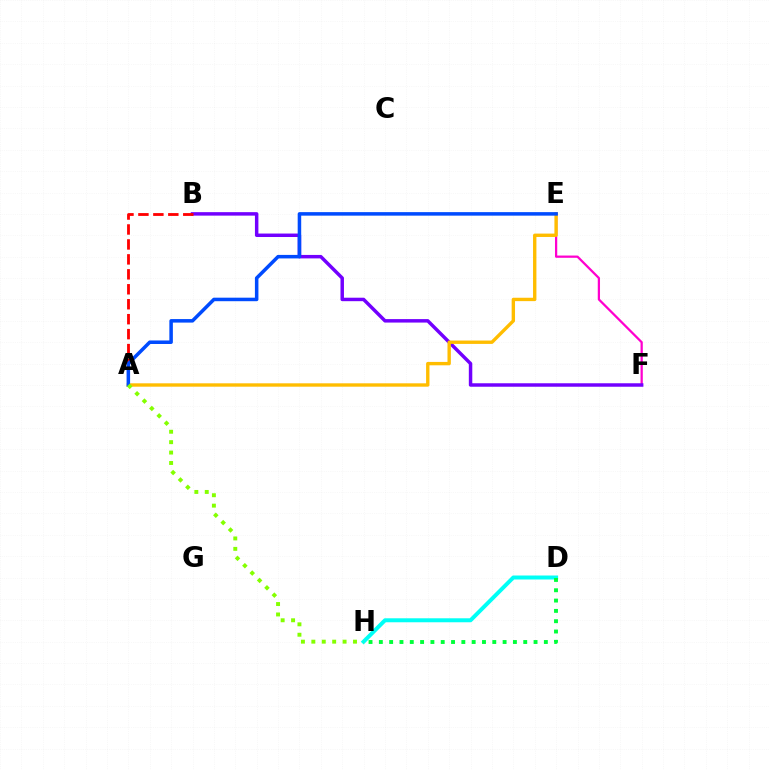{('E', 'F'): [{'color': '#ff00cf', 'line_style': 'solid', 'thickness': 1.62}], ('B', 'F'): [{'color': '#7200ff', 'line_style': 'solid', 'thickness': 2.5}], ('D', 'H'): [{'color': '#00fff6', 'line_style': 'solid', 'thickness': 2.87}, {'color': '#00ff39', 'line_style': 'dotted', 'thickness': 2.8}], ('A', 'E'): [{'color': '#ffbd00', 'line_style': 'solid', 'thickness': 2.43}, {'color': '#004bff', 'line_style': 'solid', 'thickness': 2.53}], ('A', 'B'): [{'color': '#ff0000', 'line_style': 'dashed', 'thickness': 2.03}], ('A', 'H'): [{'color': '#84ff00', 'line_style': 'dotted', 'thickness': 2.83}]}